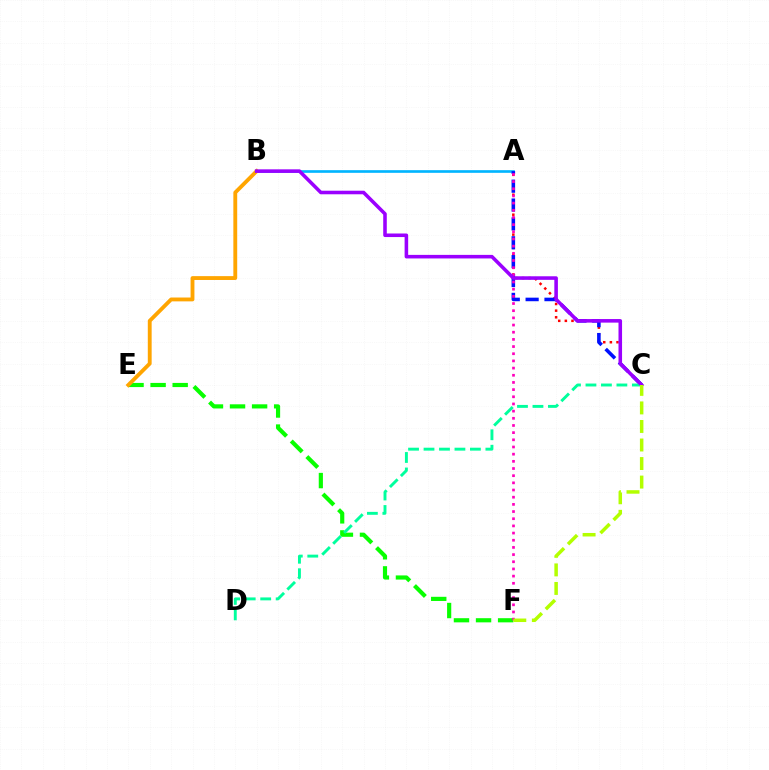{('E', 'F'): [{'color': '#08ff00', 'line_style': 'dashed', 'thickness': 3.0}], ('A', 'C'): [{'color': '#ff0000', 'line_style': 'dotted', 'thickness': 1.8}, {'color': '#0010ff', 'line_style': 'dashed', 'thickness': 2.56}], ('A', 'B'): [{'color': '#00b5ff', 'line_style': 'solid', 'thickness': 1.91}], ('B', 'E'): [{'color': '#ffa500', 'line_style': 'solid', 'thickness': 2.77}], ('C', 'D'): [{'color': '#00ff9d', 'line_style': 'dashed', 'thickness': 2.1}], ('A', 'F'): [{'color': '#ff00bd', 'line_style': 'dotted', 'thickness': 1.95}], ('B', 'C'): [{'color': '#9b00ff', 'line_style': 'solid', 'thickness': 2.57}], ('C', 'F'): [{'color': '#b3ff00', 'line_style': 'dashed', 'thickness': 2.52}]}